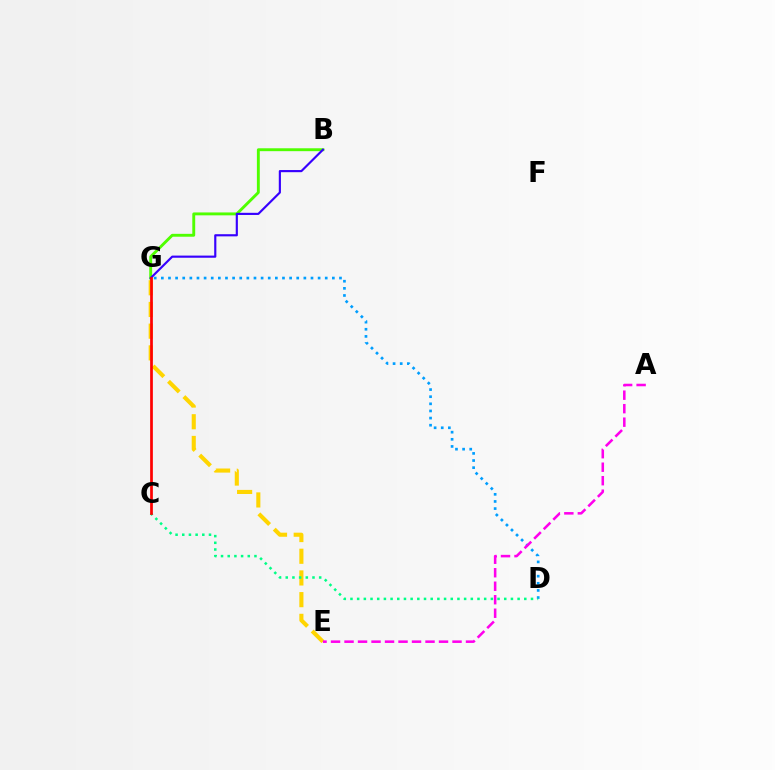{('B', 'G'): [{'color': '#4fff00', 'line_style': 'solid', 'thickness': 2.08}, {'color': '#3700ff', 'line_style': 'solid', 'thickness': 1.55}], ('D', 'G'): [{'color': '#009eff', 'line_style': 'dotted', 'thickness': 1.94}], ('E', 'G'): [{'color': '#ffd500', 'line_style': 'dashed', 'thickness': 2.95}], ('C', 'D'): [{'color': '#00ff86', 'line_style': 'dotted', 'thickness': 1.82}], ('A', 'E'): [{'color': '#ff00ed', 'line_style': 'dashed', 'thickness': 1.83}], ('C', 'G'): [{'color': '#ff0000', 'line_style': 'solid', 'thickness': 1.96}]}